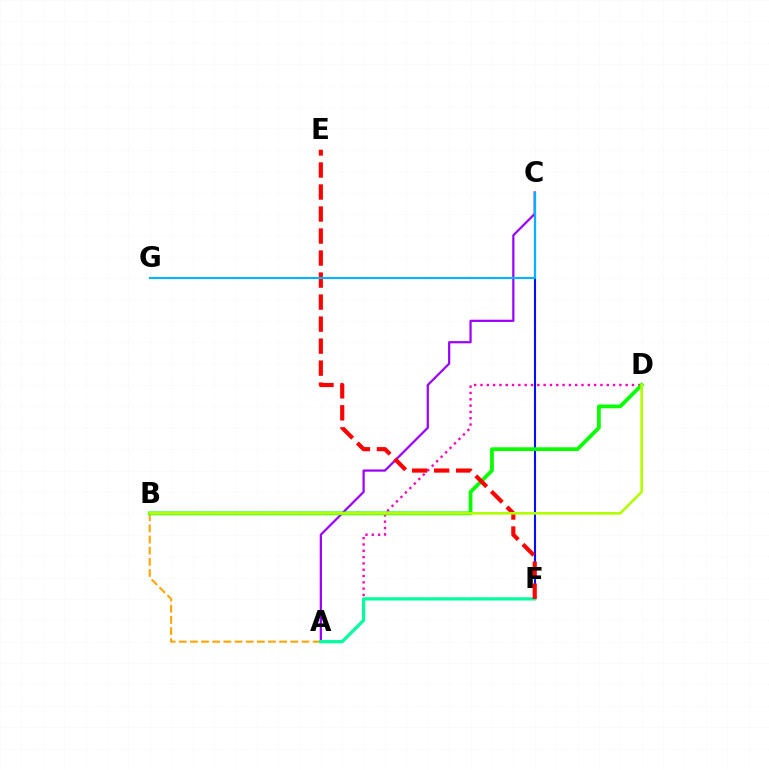{('A', 'D'): [{'color': '#ff00bd', 'line_style': 'dotted', 'thickness': 1.72}], ('A', 'C'): [{'color': '#9b00ff', 'line_style': 'solid', 'thickness': 1.6}], ('A', 'B'): [{'color': '#ffa500', 'line_style': 'dashed', 'thickness': 1.51}], ('C', 'F'): [{'color': '#0010ff', 'line_style': 'solid', 'thickness': 1.51}], ('B', 'D'): [{'color': '#08ff00', 'line_style': 'solid', 'thickness': 2.7}, {'color': '#b3ff00', 'line_style': 'solid', 'thickness': 1.92}], ('A', 'F'): [{'color': '#00ff9d', 'line_style': 'solid', 'thickness': 2.33}], ('E', 'F'): [{'color': '#ff0000', 'line_style': 'dashed', 'thickness': 2.99}], ('C', 'G'): [{'color': '#00b5ff', 'line_style': 'solid', 'thickness': 1.53}]}